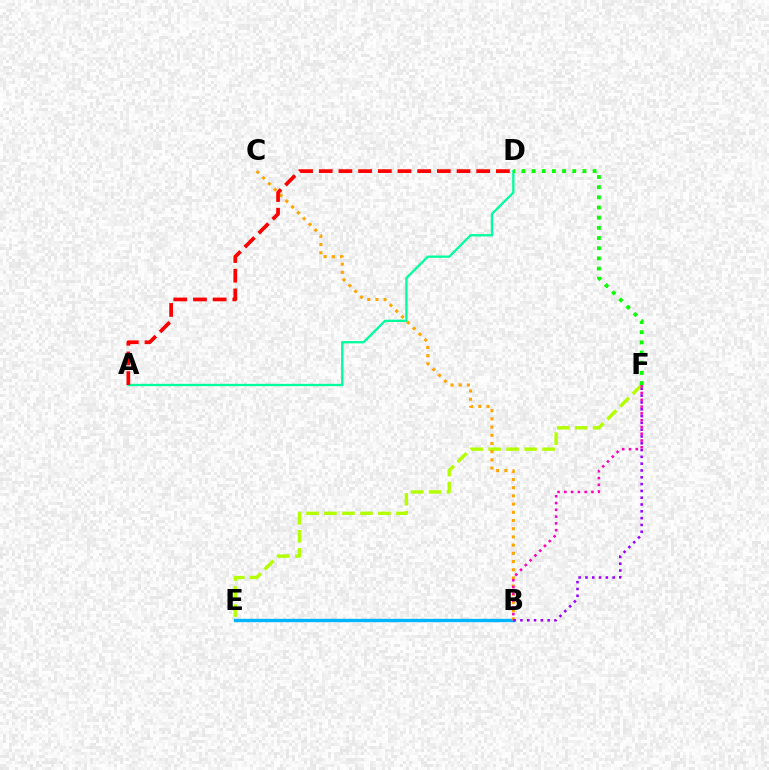{('B', 'E'): [{'color': '#0010ff', 'line_style': 'dashed', 'thickness': 2.03}, {'color': '#00b5ff', 'line_style': 'solid', 'thickness': 2.42}], ('A', 'D'): [{'color': '#00ff9d', 'line_style': 'solid', 'thickness': 1.66}, {'color': '#ff0000', 'line_style': 'dashed', 'thickness': 2.67}], ('E', 'F'): [{'color': '#b3ff00', 'line_style': 'dashed', 'thickness': 2.44}], ('D', 'F'): [{'color': '#08ff00', 'line_style': 'dotted', 'thickness': 2.76}], ('B', 'C'): [{'color': '#ffa500', 'line_style': 'dotted', 'thickness': 2.23}], ('B', 'F'): [{'color': '#ff00bd', 'line_style': 'dotted', 'thickness': 1.84}, {'color': '#9b00ff', 'line_style': 'dotted', 'thickness': 1.85}]}